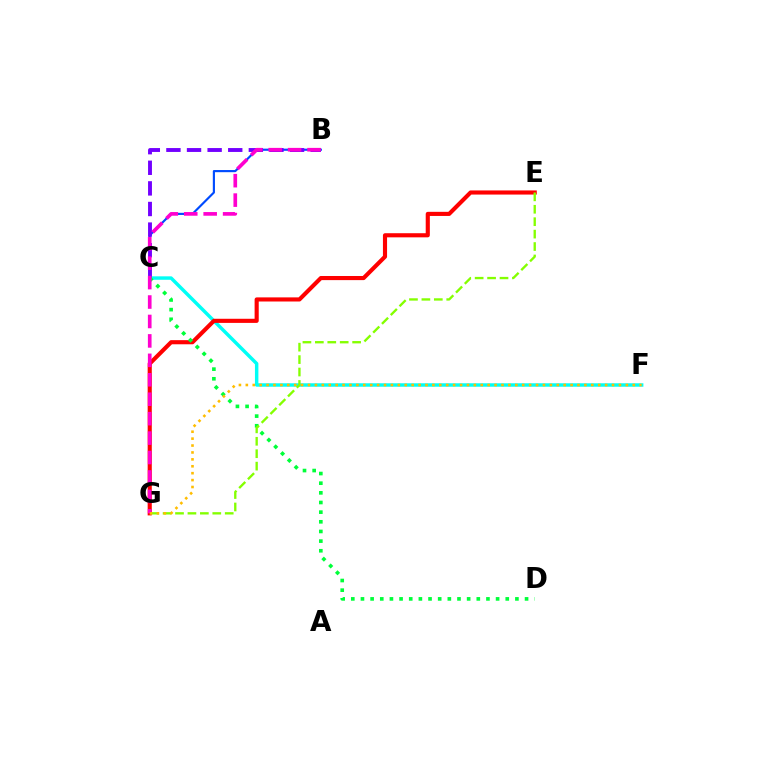{('C', 'F'): [{'color': '#00fff6', 'line_style': 'solid', 'thickness': 2.48}], ('E', 'G'): [{'color': '#ff0000', 'line_style': 'solid', 'thickness': 2.97}, {'color': '#84ff00', 'line_style': 'dashed', 'thickness': 1.69}], ('B', 'C'): [{'color': '#004bff', 'line_style': 'solid', 'thickness': 1.55}, {'color': '#7200ff', 'line_style': 'dashed', 'thickness': 2.8}], ('C', 'D'): [{'color': '#00ff39', 'line_style': 'dotted', 'thickness': 2.62}], ('B', 'G'): [{'color': '#ff00cf', 'line_style': 'dashed', 'thickness': 2.64}], ('F', 'G'): [{'color': '#ffbd00', 'line_style': 'dotted', 'thickness': 1.88}]}